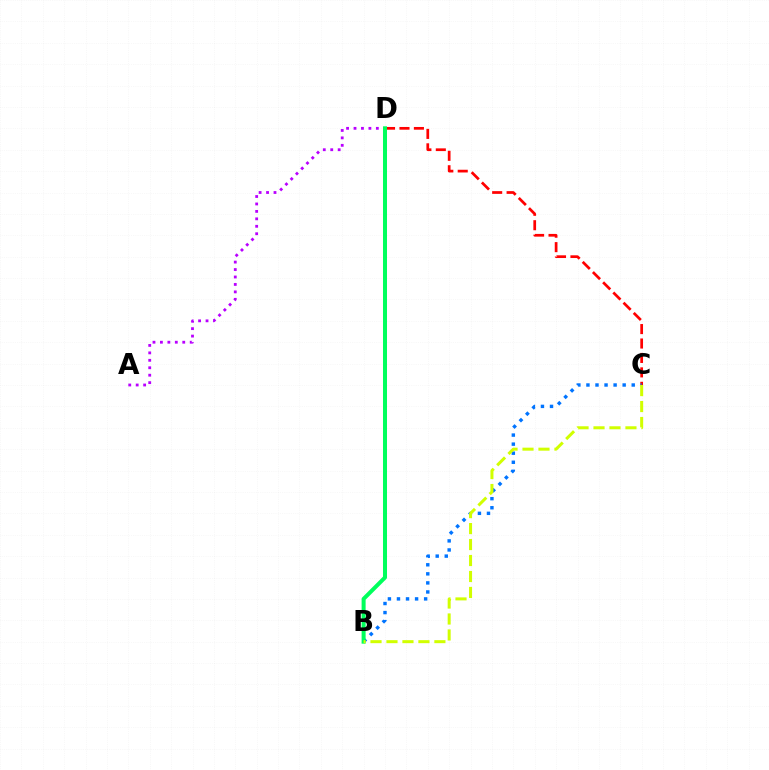{('C', 'D'): [{'color': '#ff0000', 'line_style': 'dashed', 'thickness': 1.96}], ('A', 'D'): [{'color': '#b900ff', 'line_style': 'dotted', 'thickness': 2.02}], ('B', 'C'): [{'color': '#0074ff', 'line_style': 'dotted', 'thickness': 2.46}, {'color': '#d1ff00', 'line_style': 'dashed', 'thickness': 2.17}], ('B', 'D'): [{'color': '#00ff5c', 'line_style': 'solid', 'thickness': 2.89}]}